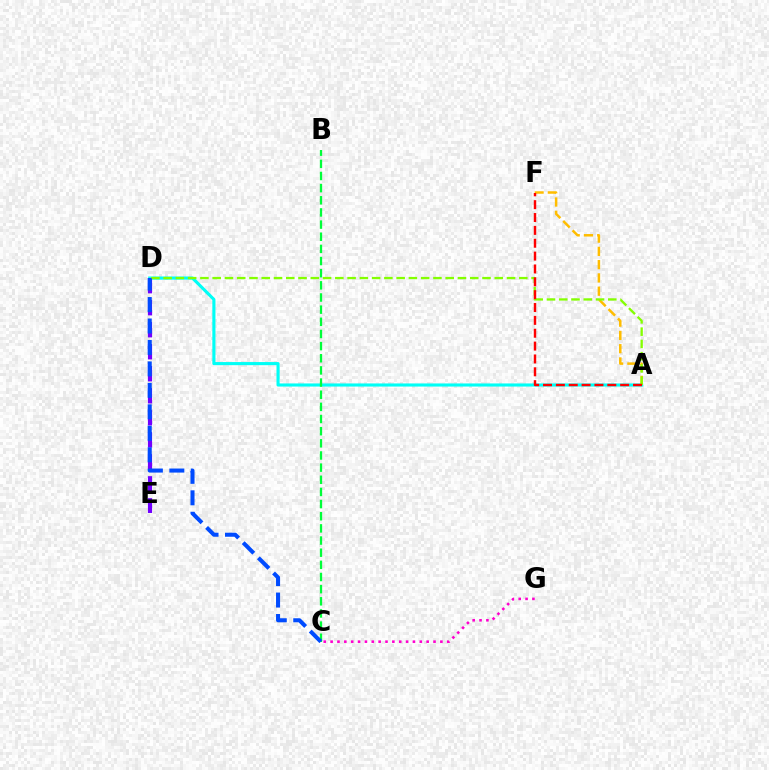{('A', 'D'): [{'color': '#00fff6', 'line_style': 'solid', 'thickness': 2.24}, {'color': '#84ff00', 'line_style': 'dashed', 'thickness': 1.67}], ('A', 'F'): [{'color': '#ffbd00', 'line_style': 'dashed', 'thickness': 1.8}, {'color': '#ff0000', 'line_style': 'dashed', 'thickness': 1.75}], ('D', 'E'): [{'color': '#7200ff', 'line_style': 'dashed', 'thickness': 2.99}], ('C', 'G'): [{'color': '#ff00cf', 'line_style': 'dotted', 'thickness': 1.86}], ('B', 'C'): [{'color': '#00ff39', 'line_style': 'dashed', 'thickness': 1.65}], ('C', 'D'): [{'color': '#004bff', 'line_style': 'dashed', 'thickness': 2.92}]}